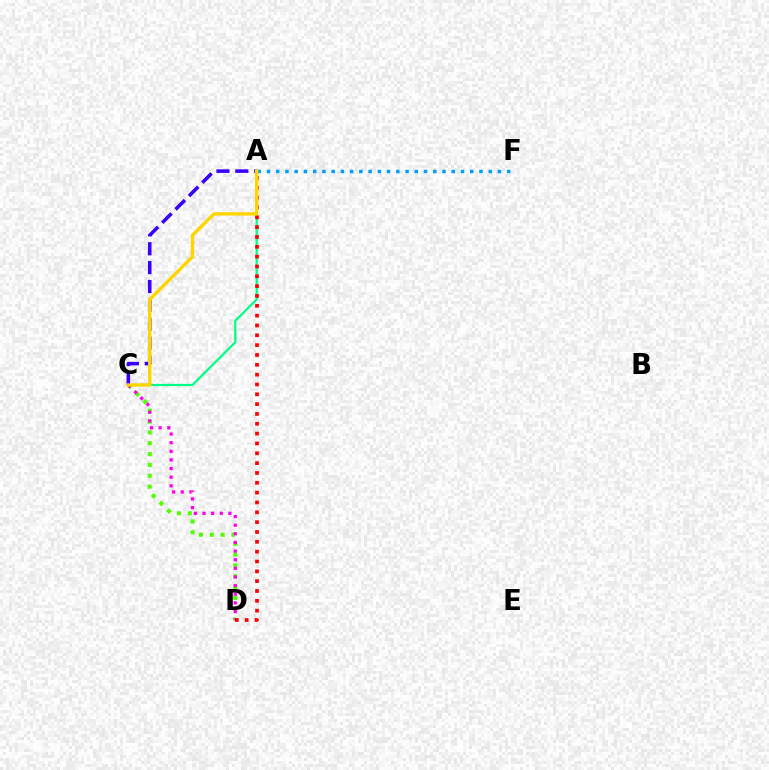{('A', 'F'): [{'color': '#009eff', 'line_style': 'dotted', 'thickness': 2.51}], ('A', 'C'): [{'color': '#00ff86', 'line_style': 'solid', 'thickness': 1.6}, {'color': '#3700ff', 'line_style': 'dashed', 'thickness': 2.56}, {'color': '#ffd500', 'line_style': 'solid', 'thickness': 2.43}], ('C', 'D'): [{'color': '#4fff00', 'line_style': 'dotted', 'thickness': 2.95}, {'color': '#ff00ed', 'line_style': 'dotted', 'thickness': 2.34}], ('A', 'D'): [{'color': '#ff0000', 'line_style': 'dotted', 'thickness': 2.67}]}